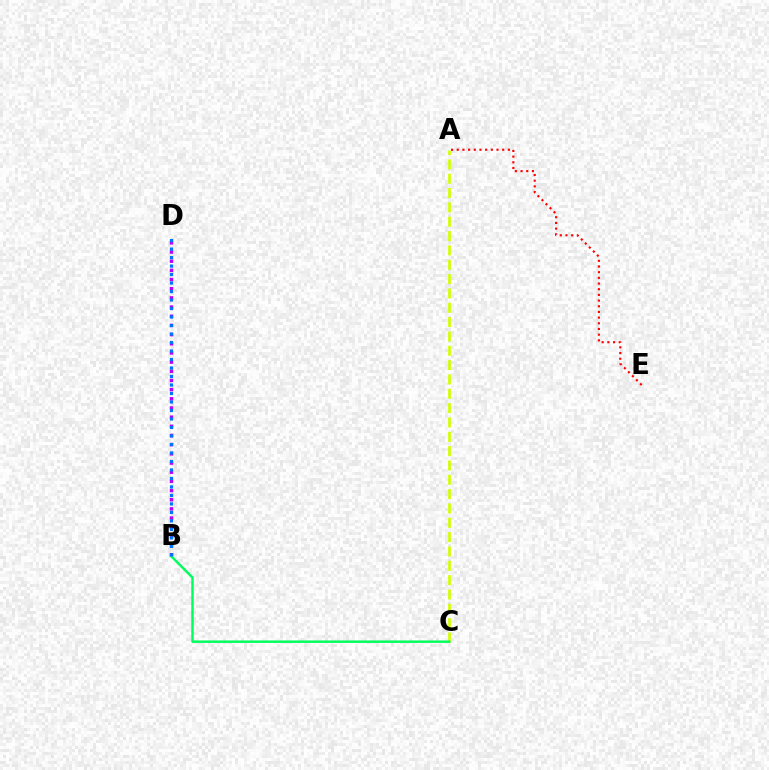{('A', 'C'): [{'color': '#d1ff00', 'line_style': 'dashed', 'thickness': 1.95}], ('B', 'D'): [{'color': '#b900ff', 'line_style': 'dotted', 'thickness': 2.49}, {'color': '#0074ff', 'line_style': 'dotted', 'thickness': 2.31}], ('B', 'C'): [{'color': '#00ff5c', 'line_style': 'solid', 'thickness': 1.76}], ('A', 'E'): [{'color': '#ff0000', 'line_style': 'dotted', 'thickness': 1.54}]}